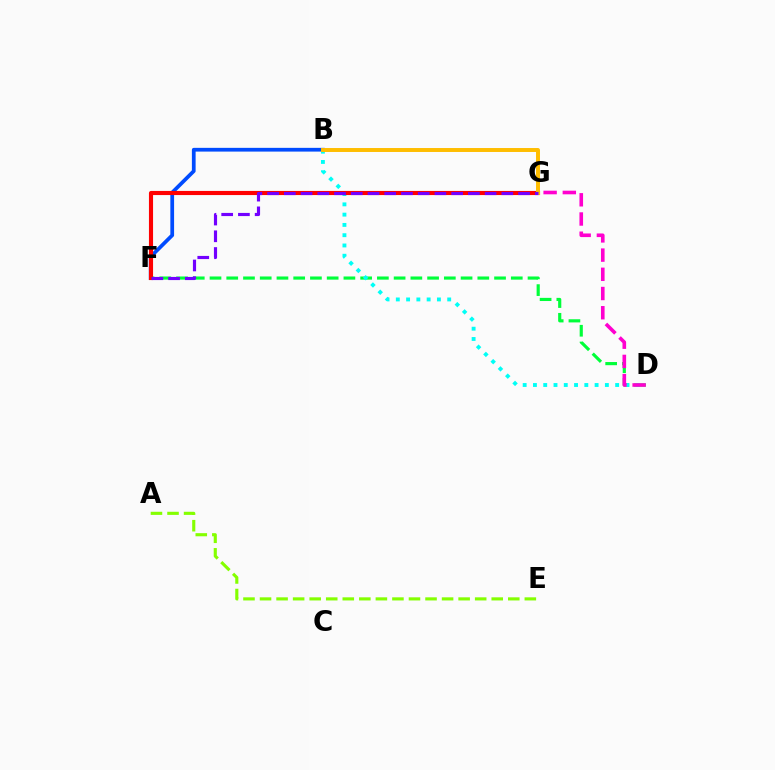{('A', 'E'): [{'color': '#84ff00', 'line_style': 'dashed', 'thickness': 2.25}], ('B', 'F'): [{'color': '#004bff', 'line_style': 'solid', 'thickness': 2.69}], ('D', 'F'): [{'color': '#00ff39', 'line_style': 'dashed', 'thickness': 2.27}], ('B', 'D'): [{'color': '#00fff6', 'line_style': 'dotted', 'thickness': 2.79}], ('F', 'G'): [{'color': '#ff0000', 'line_style': 'solid', 'thickness': 2.97}, {'color': '#7200ff', 'line_style': 'dashed', 'thickness': 2.27}], ('D', 'G'): [{'color': '#ff00cf', 'line_style': 'dashed', 'thickness': 2.61}], ('B', 'G'): [{'color': '#ffbd00', 'line_style': 'solid', 'thickness': 2.84}]}